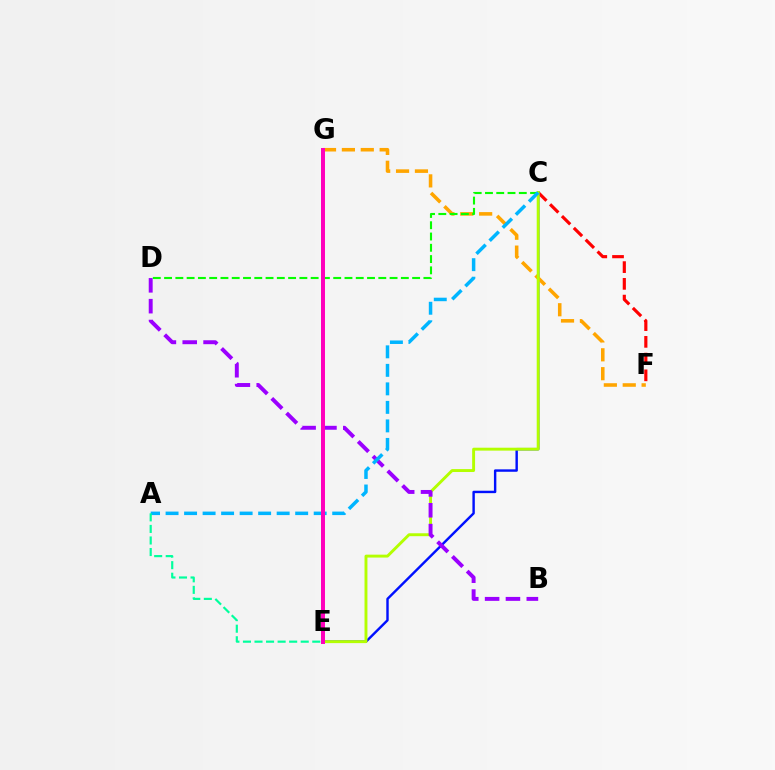{('C', 'F'): [{'color': '#ff0000', 'line_style': 'dashed', 'thickness': 2.27}], ('C', 'E'): [{'color': '#0010ff', 'line_style': 'solid', 'thickness': 1.74}, {'color': '#b3ff00', 'line_style': 'solid', 'thickness': 2.09}], ('F', 'G'): [{'color': '#ffa500', 'line_style': 'dashed', 'thickness': 2.57}], ('C', 'D'): [{'color': '#08ff00', 'line_style': 'dashed', 'thickness': 1.53}], ('B', 'D'): [{'color': '#9b00ff', 'line_style': 'dashed', 'thickness': 2.83}], ('A', 'C'): [{'color': '#00b5ff', 'line_style': 'dashed', 'thickness': 2.52}], ('A', 'E'): [{'color': '#00ff9d', 'line_style': 'dashed', 'thickness': 1.57}], ('E', 'G'): [{'color': '#ff00bd', 'line_style': 'solid', 'thickness': 2.86}]}